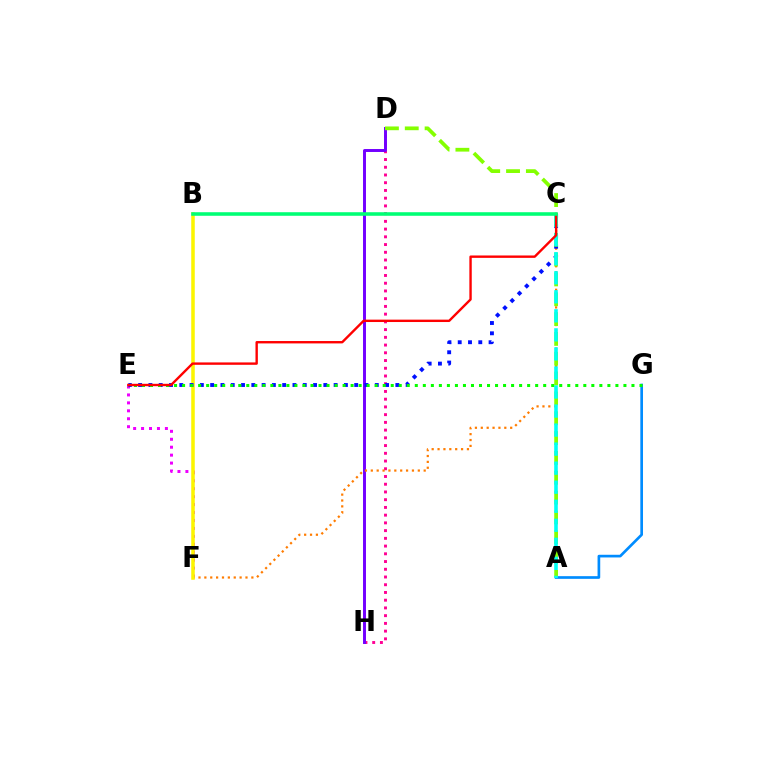{('D', 'H'): [{'color': '#ff0094', 'line_style': 'dotted', 'thickness': 2.1}, {'color': '#7200ff', 'line_style': 'solid', 'thickness': 2.12}], ('E', 'F'): [{'color': '#ee00ff', 'line_style': 'dotted', 'thickness': 2.16}], ('C', 'F'): [{'color': '#ff7c00', 'line_style': 'dotted', 'thickness': 1.6}], ('B', 'F'): [{'color': '#fcf500', 'line_style': 'solid', 'thickness': 2.54}], ('A', 'G'): [{'color': '#008cff', 'line_style': 'solid', 'thickness': 1.93}], ('C', 'E'): [{'color': '#0010ff', 'line_style': 'dotted', 'thickness': 2.8}, {'color': '#ff0000', 'line_style': 'solid', 'thickness': 1.72}], ('A', 'D'): [{'color': '#84ff00', 'line_style': 'dashed', 'thickness': 2.69}], ('A', 'C'): [{'color': '#00fff6', 'line_style': 'dashed', 'thickness': 2.59}], ('E', 'G'): [{'color': '#08ff00', 'line_style': 'dotted', 'thickness': 2.18}], ('B', 'C'): [{'color': '#00ff74', 'line_style': 'solid', 'thickness': 2.57}]}